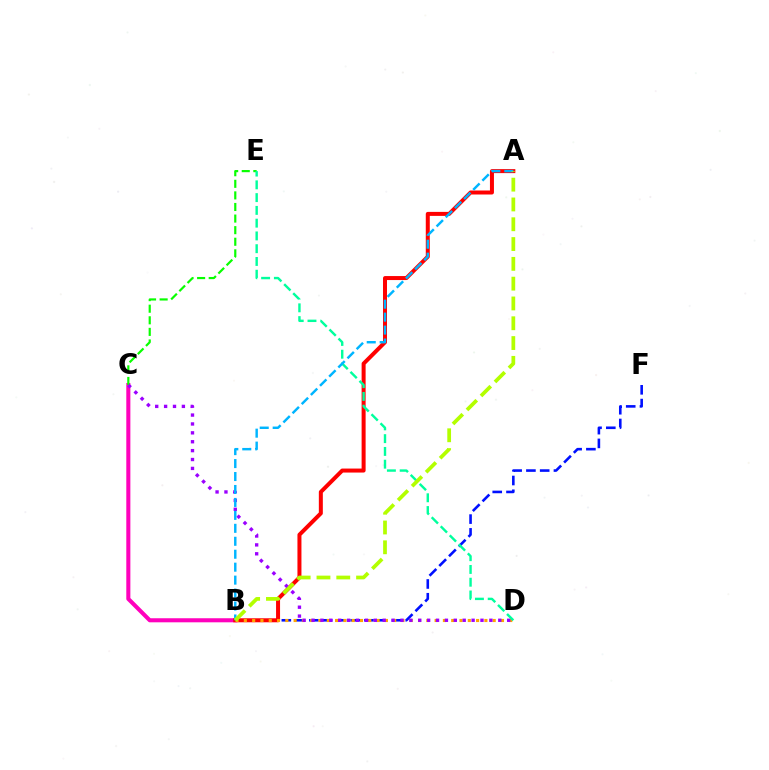{('B', 'C'): [{'color': '#ff00bd', 'line_style': 'solid', 'thickness': 2.93}], ('B', 'F'): [{'color': '#0010ff', 'line_style': 'dashed', 'thickness': 1.87}], ('C', 'E'): [{'color': '#08ff00', 'line_style': 'dashed', 'thickness': 1.57}], ('A', 'B'): [{'color': '#ff0000', 'line_style': 'solid', 'thickness': 2.88}, {'color': '#00b5ff', 'line_style': 'dashed', 'thickness': 1.76}, {'color': '#b3ff00', 'line_style': 'dashed', 'thickness': 2.69}], ('B', 'D'): [{'color': '#ffa500', 'line_style': 'dotted', 'thickness': 2.25}], ('C', 'D'): [{'color': '#9b00ff', 'line_style': 'dotted', 'thickness': 2.42}], ('D', 'E'): [{'color': '#00ff9d', 'line_style': 'dashed', 'thickness': 1.73}]}